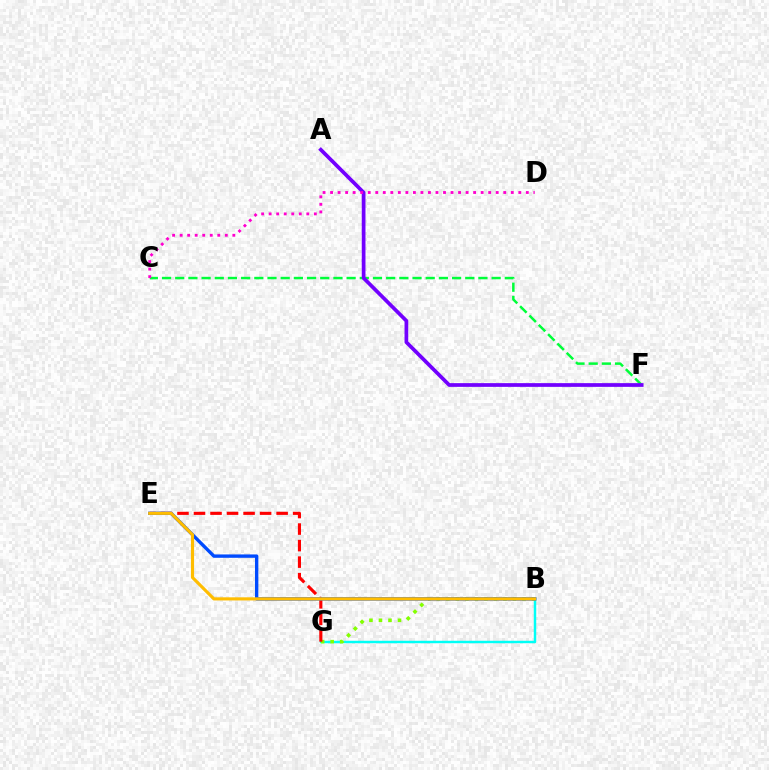{('B', 'G'): [{'color': '#00fff6', 'line_style': 'solid', 'thickness': 1.77}, {'color': '#84ff00', 'line_style': 'dotted', 'thickness': 2.59}], ('C', 'F'): [{'color': '#00ff39', 'line_style': 'dashed', 'thickness': 1.79}], ('A', 'F'): [{'color': '#7200ff', 'line_style': 'solid', 'thickness': 2.68}], ('E', 'G'): [{'color': '#ff0000', 'line_style': 'dashed', 'thickness': 2.25}], ('B', 'E'): [{'color': '#004bff', 'line_style': 'solid', 'thickness': 2.42}, {'color': '#ffbd00', 'line_style': 'solid', 'thickness': 2.25}], ('C', 'D'): [{'color': '#ff00cf', 'line_style': 'dotted', 'thickness': 2.05}]}